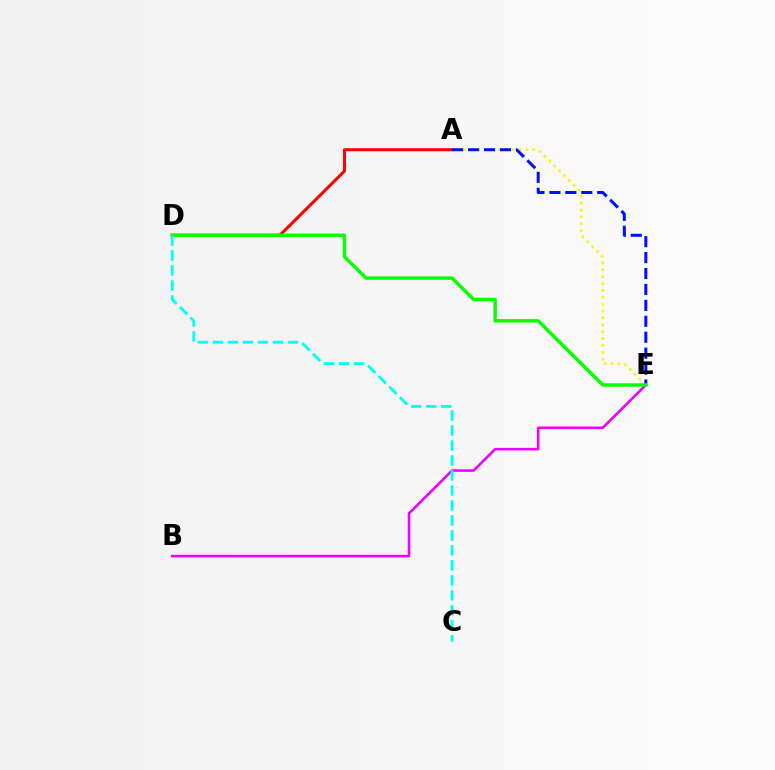{('B', 'E'): [{'color': '#ee00ff', 'line_style': 'solid', 'thickness': 1.86}], ('A', 'D'): [{'color': '#ff0000', 'line_style': 'solid', 'thickness': 2.2}], ('A', 'E'): [{'color': '#fcf500', 'line_style': 'dotted', 'thickness': 1.87}, {'color': '#0010ff', 'line_style': 'dashed', 'thickness': 2.16}], ('D', 'E'): [{'color': '#08ff00', 'line_style': 'solid', 'thickness': 2.47}], ('C', 'D'): [{'color': '#00fff6', 'line_style': 'dashed', 'thickness': 2.04}]}